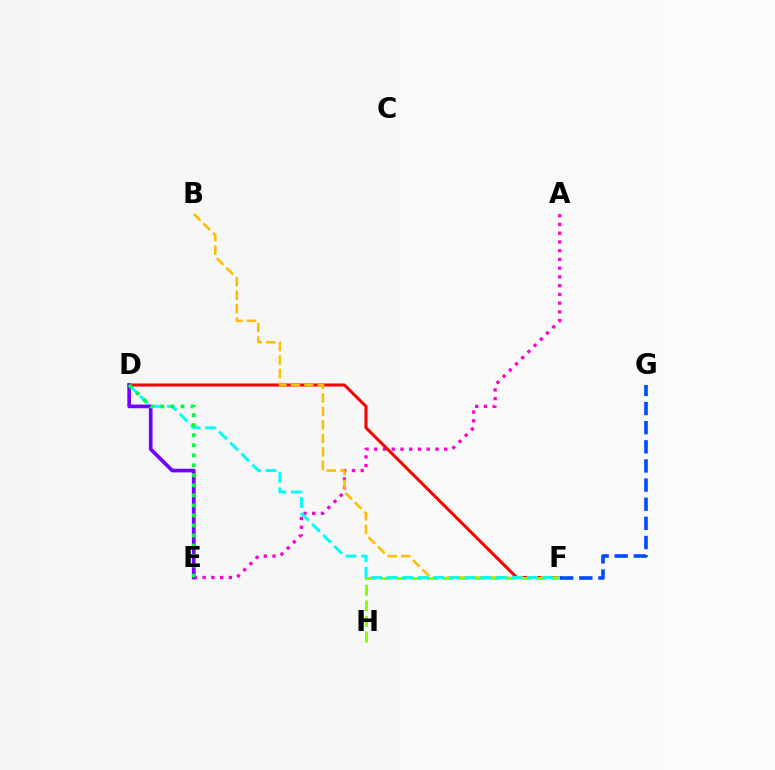{('A', 'E'): [{'color': '#ff00cf', 'line_style': 'dotted', 'thickness': 2.37}], ('D', 'F'): [{'color': '#ff0000', 'line_style': 'solid', 'thickness': 2.18}, {'color': '#00fff6', 'line_style': 'dashed', 'thickness': 2.12}], ('D', 'E'): [{'color': '#7200ff', 'line_style': 'solid', 'thickness': 2.65}, {'color': '#00ff39', 'line_style': 'dotted', 'thickness': 2.73}], ('B', 'F'): [{'color': '#ffbd00', 'line_style': 'dashed', 'thickness': 1.83}], ('F', 'H'): [{'color': '#84ff00', 'line_style': 'dashed', 'thickness': 2.12}], ('F', 'G'): [{'color': '#004bff', 'line_style': 'dashed', 'thickness': 2.6}]}